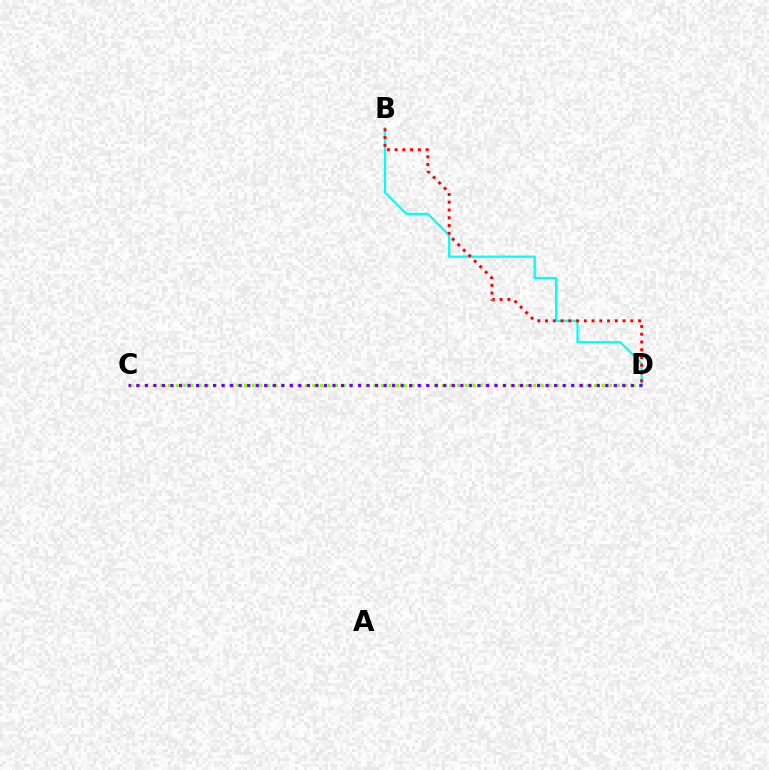{('B', 'D'): [{'color': '#00fff6', 'line_style': 'solid', 'thickness': 1.6}, {'color': '#ff0000', 'line_style': 'dotted', 'thickness': 2.11}], ('C', 'D'): [{'color': '#84ff00', 'line_style': 'dotted', 'thickness': 2.07}, {'color': '#7200ff', 'line_style': 'dotted', 'thickness': 2.32}]}